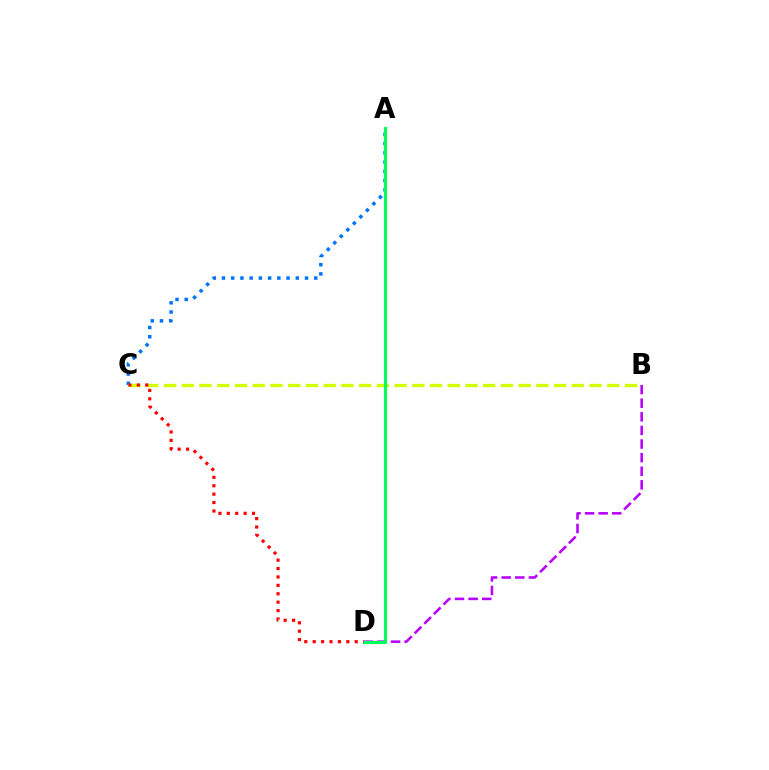{('A', 'C'): [{'color': '#0074ff', 'line_style': 'dotted', 'thickness': 2.51}], ('B', 'C'): [{'color': '#d1ff00', 'line_style': 'dashed', 'thickness': 2.41}], ('B', 'D'): [{'color': '#b900ff', 'line_style': 'dashed', 'thickness': 1.85}], ('A', 'D'): [{'color': '#00ff5c', 'line_style': 'solid', 'thickness': 2.26}], ('C', 'D'): [{'color': '#ff0000', 'line_style': 'dotted', 'thickness': 2.28}]}